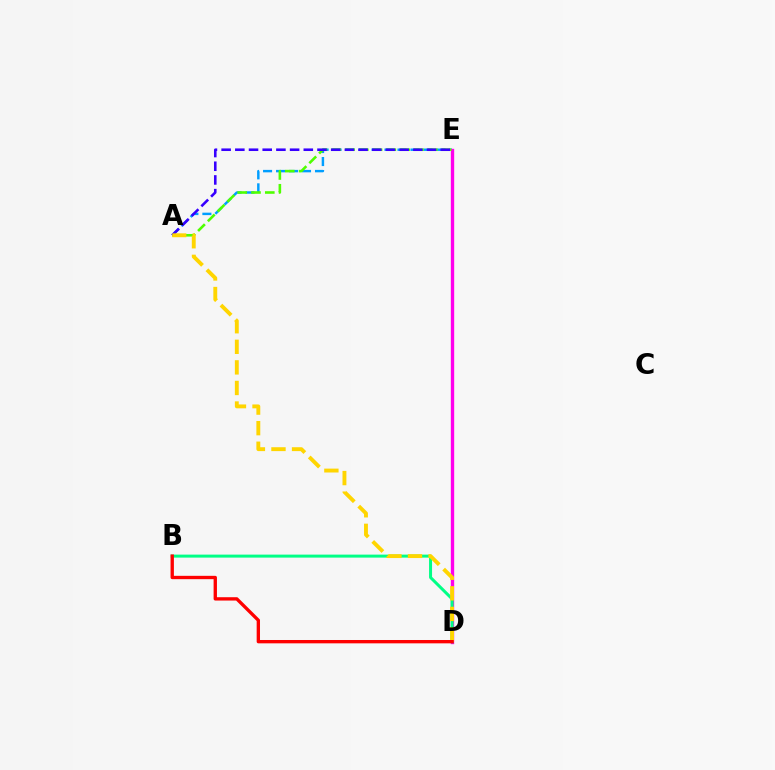{('A', 'E'): [{'color': '#009eff', 'line_style': 'dashed', 'thickness': 1.76}, {'color': '#4fff00', 'line_style': 'dashed', 'thickness': 1.87}, {'color': '#3700ff', 'line_style': 'dashed', 'thickness': 1.86}], ('D', 'E'): [{'color': '#ff00ed', 'line_style': 'solid', 'thickness': 2.42}], ('B', 'D'): [{'color': '#00ff86', 'line_style': 'solid', 'thickness': 2.16}, {'color': '#ff0000', 'line_style': 'solid', 'thickness': 2.41}], ('A', 'D'): [{'color': '#ffd500', 'line_style': 'dashed', 'thickness': 2.8}]}